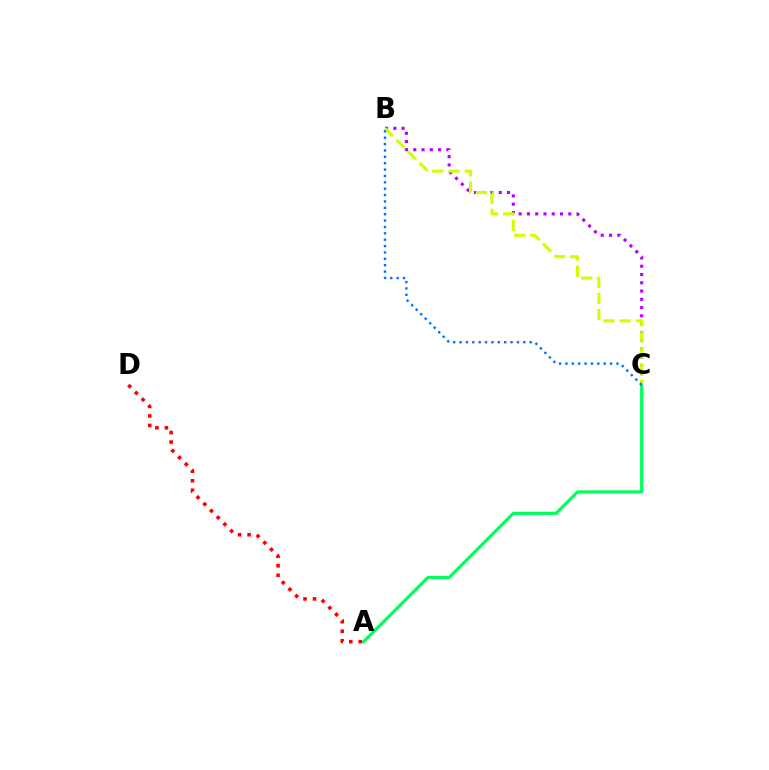{('B', 'C'): [{'color': '#b900ff', 'line_style': 'dotted', 'thickness': 2.25}, {'color': '#d1ff00', 'line_style': 'dashed', 'thickness': 2.2}, {'color': '#0074ff', 'line_style': 'dotted', 'thickness': 1.73}], ('A', 'C'): [{'color': '#00ff5c', 'line_style': 'solid', 'thickness': 2.28}], ('A', 'D'): [{'color': '#ff0000', 'line_style': 'dotted', 'thickness': 2.58}]}